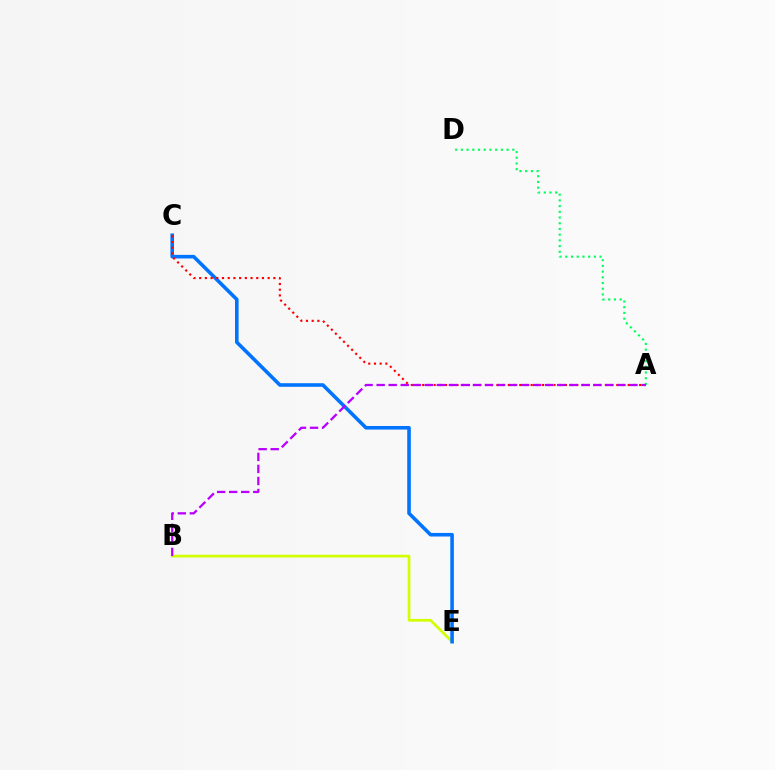{('B', 'E'): [{'color': '#d1ff00', 'line_style': 'solid', 'thickness': 1.94}], ('C', 'E'): [{'color': '#0074ff', 'line_style': 'solid', 'thickness': 2.58}], ('A', 'C'): [{'color': '#ff0000', 'line_style': 'dotted', 'thickness': 1.55}], ('A', 'D'): [{'color': '#00ff5c', 'line_style': 'dotted', 'thickness': 1.55}], ('A', 'B'): [{'color': '#b900ff', 'line_style': 'dashed', 'thickness': 1.64}]}